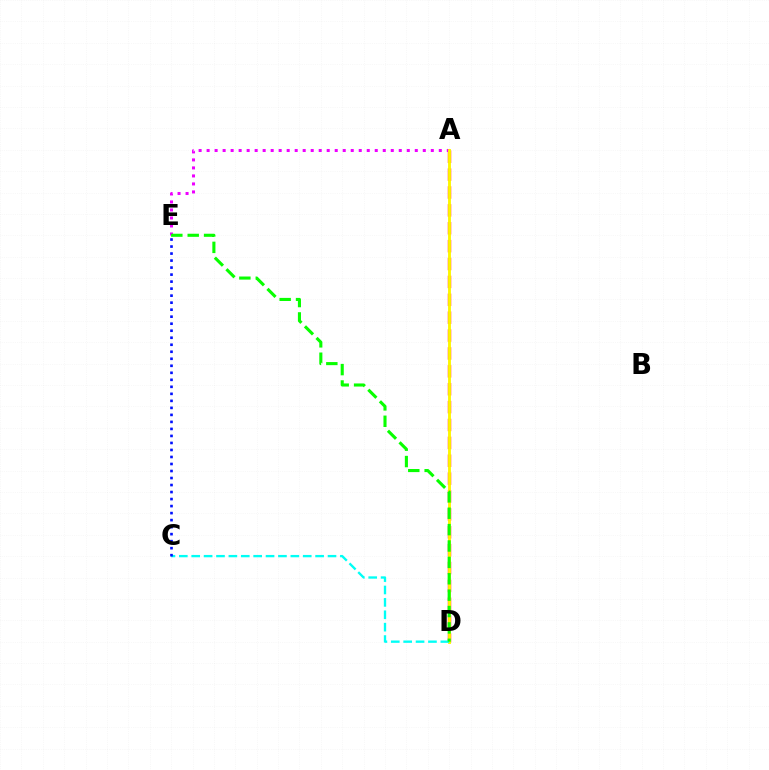{('A', 'D'): [{'color': '#ff0000', 'line_style': 'dashed', 'thickness': 2.43}, {'color': '#fcf500', 'line_style': 'solid', 'thickness': 2.07}], ('A', 'E'): [{'color': '#ee00ff', 'line_style': 'dotted', 'thickness': 2.18}], ('C', 'D'): [{'color': '#00fff6', 'line_style': 'dashed', 'thickness': 1.68}], ('C', 'E'): [{'color': '#0010ff', 'line_style': 'dotted', 'thickness': 1.91}], ('D', 'E'): [{'color': '#08ff00', 'line_style': 'dashed', 'thickness': 2.23}]}